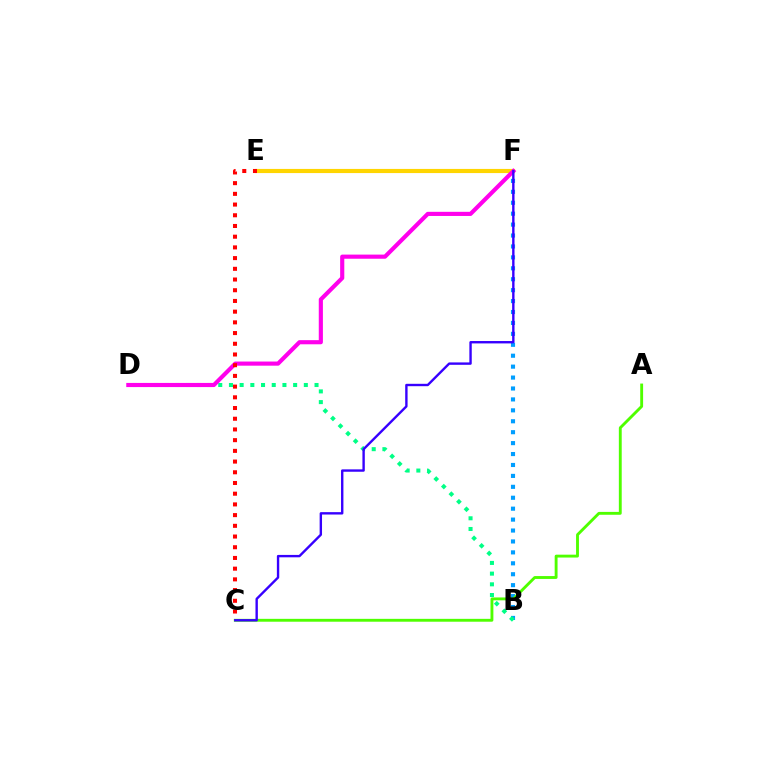{('B', 'F'): [{'color': '#009eff', 'line_style': 'dotted', 'thickness': 2.97}], ('E', 'F'): [{'color': '#ffd500', 'line_style': 'solid', 'thickness': 2.99}], ('A', 'C'): [{'color': '#4fff00', 'line_style': 'solid', 'thickness': 2.07}], ('B', 'D'): [{'color': '#00ff86', 'line_style': 'dotted', 'thickness': 2.91}], ('D', 'F'): [{'color': '#ff00ed', 'line_style': 'solid', 'thickness': 2.98}], ('C', 'F'): [{'color': '#3700ff', 'line_style': 'solid', 'thickness': 1.72}], ('C', 'E'): [{'color': '#ff0000', 'line_style': 'dotted', 'thickness': 2.91}]}